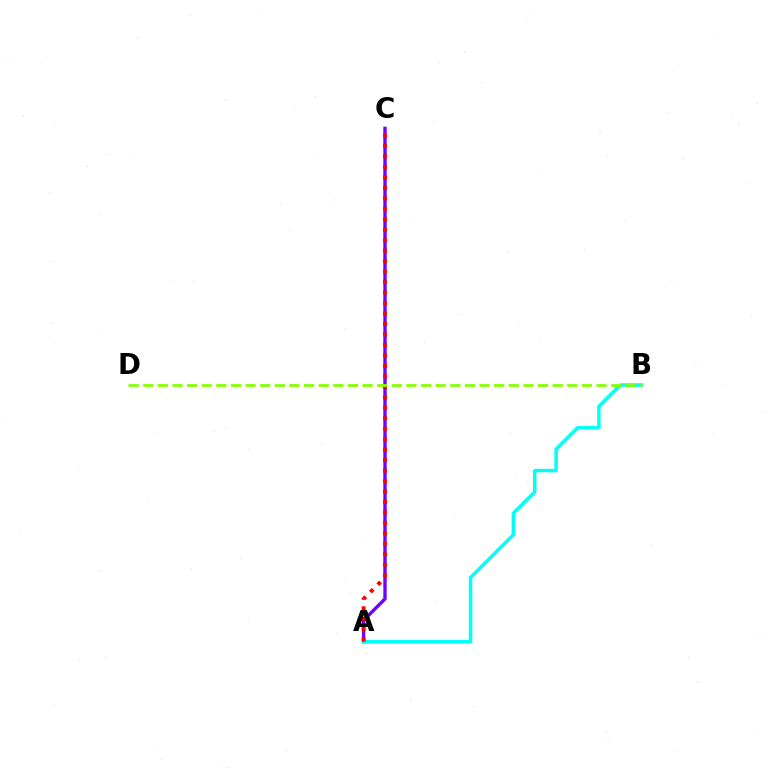{('A', 'C'): [{'color': '#7200ff', 'line_style': 'solid', 'thickness': 2.43}, {'color': '#ff0000', 'line_style': 'dotted', 'thickness': 2.84}], ('A', 'B'): [{'color': '#00fff6', 'line_style': 'solid', 'thickness': 2.51}], ('B', 'D'): [{'color': '#84ff00', 'line_style': 'dashed', 'thickness': 1.99}]}